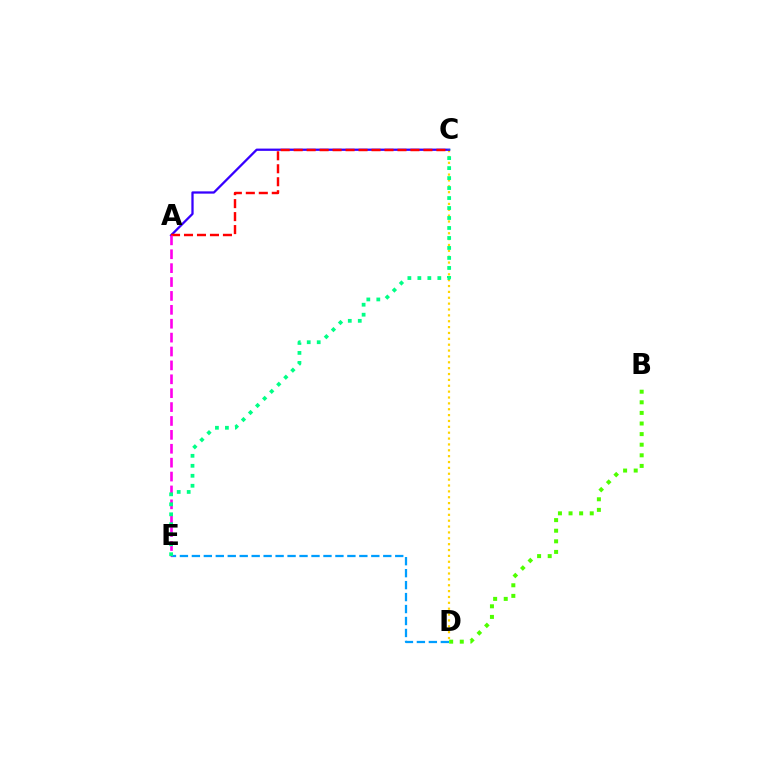{('C', 'D'): [{'color': '#ffd500', 'line_style': 'dotted', 'thickness': 1.59}], ('B', 'D'): [{'color': '#4fff00', 'line_style': 'dotted', 'thickness': 2.88}], ('D', 'E'): [{'color': '#009eff', 'line_style': 'dashed', 'thickness': 1.63}], ('A', 'C'): [{'color': '#3700ff', 'line_style': 'solid', 'thickness': 1.64}, {'color': '#ff0000', 'line_style': 'dashed', 'thickness': 1.76}], ('A', 'E'): [{'color': '#ff00ed', 'line_style': 'dashed', 'thickness': 1.89}], ('C', 'E'): [{'color': '#00ff86', 'line_style': 'dotted', 'thickness': 2.71}]}